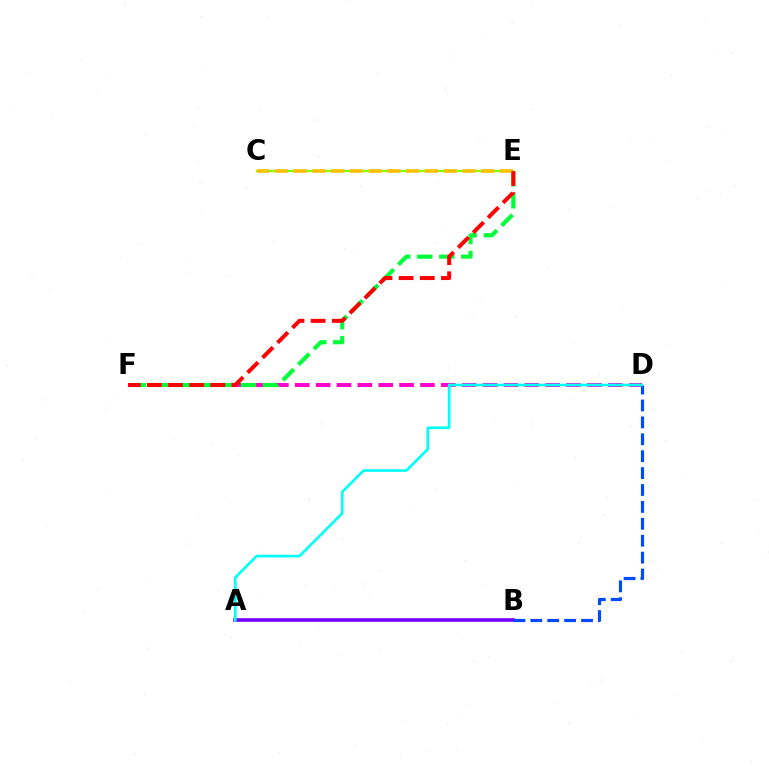{('D', 'F'): [{'color': '#ff00cf', 'line_style': 'dashed', 'thickness': 2.84}], ('C', 'E'): [{'color': '#84ff00', 'line_style': 'solid', 'thickness': 1.67}, {'color': '#ffbd00', 'line_style': 'dashed', 'thickness': 2.55}], ('A', 'B'): [{'color': '#7200ff', 'line_style': 'solid', 'thickness': 2.59}], ('E', 'F'): [{'color': '#00ff39', 'line_style': 'dashed', 'thickness': 2.99}, {'color': '#ff0000', 'line_style': 'dashed', 'thickness': 2.87}], ('B', 'D'): [{'color': '#004bff', 'line_style': 'dashed', 'thickness': 2.3}], ('A', 'D'): [{'color': '#00fff6', 'line_style': 'solid', 'thickness': 1.91}]}